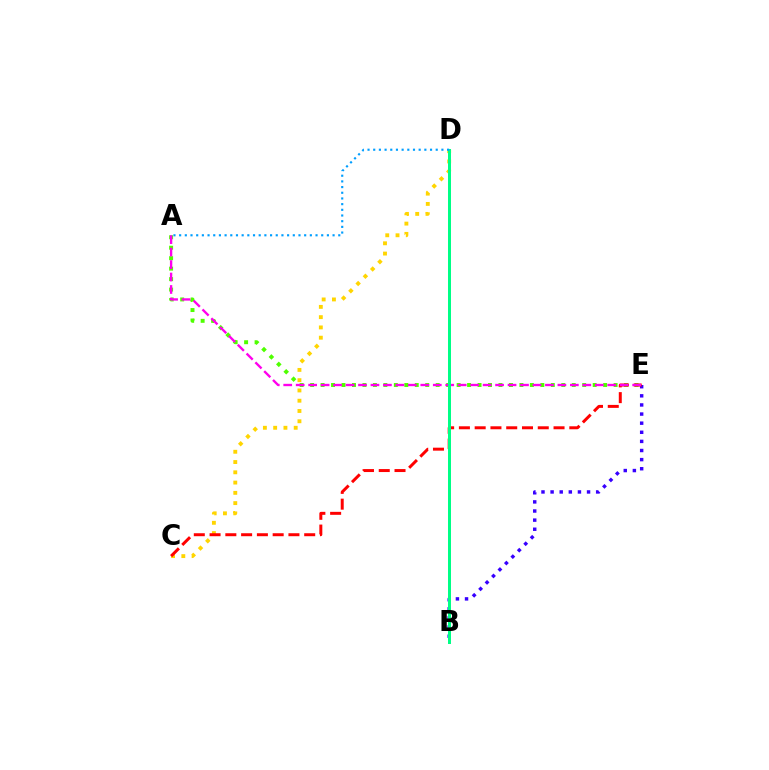{('B', 'E'): [{'color': '#3700ff', 'line_style': 'dotted', 'thickness': 2.48}], ('C', 'D'): [{'color': '#ffd500', 'line_style': 'dotted', 'thickness': 2.79}], ('A', 'E'): [{'color': '#4fff00', 'line_style': 'dotted', 'thickness': 2.84}, {'color': '#ff00ed', 'line_style': 'dashed', 'thickness': 1.69}], ('C', 'E'): [{'color': '#ff0000', 'line_style': 'dashed', 'thickness': 2.14}], ('B', 'D'): [{'color': '#00ff86', 'line_style': 'solid', 'thickness': 2.15}], ('A', 'D'): [{'color': '#009eff', 'line_style': 'dotted', 'thickness': 1.54}]}